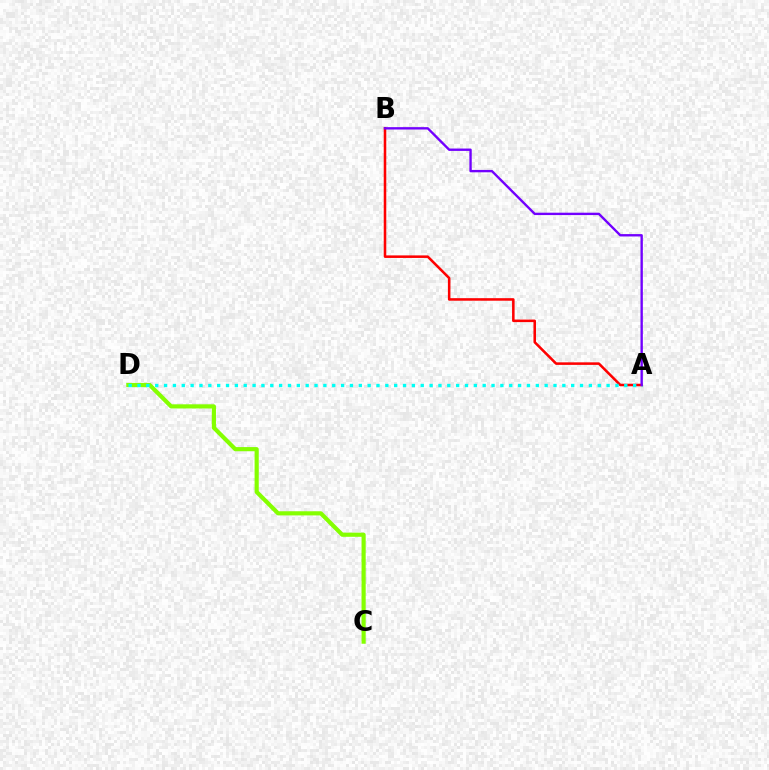{('A', 'B'): [{'color': '#ff0000', 'line_style': 'solid', 'thickness': 1.83}, {'color': '#7200ff', 'line_style': 'solid', 'thickness': 1.71}], ('C', 'D'): [{'color': '#84ff00', 'line_style': 'solid', 'thickness': 2.99}], ('A', 'D'): [{'color': '#00fff6', 'line_style': 'dotted', 'thickness': 2.4}]}